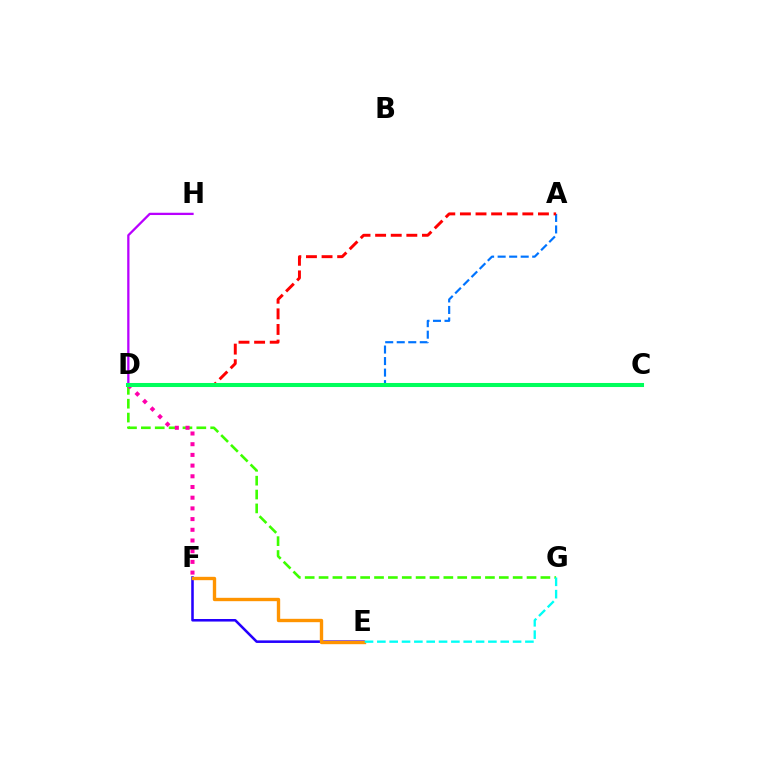{('E', 'F'): [{'color': '#2500ff', 'line_style': 'solid', 'thickness': 1.84}, {'color': '#ff9400', 'line_style': 'solid', 'thickness': 2.42}], ('D', 'G'): [{'color': '#3dff00', 'line_style': 'dashed', 'thickness': 1.88}], ('A', 'D'): [{'color': '#0074ff', 'line_style': 'dashed', 'thickness': 1.57}, {'color': '#ff0000', 'line_style': 'dashed', 'thickness': 2.12}], ('D', 'F'): [{'color': '#ff00ac', 'line_style': 'dotted', 'thickness': 2.91}], ('C', 'D'): [{'color': '#d1ff00', 'line_style': 'dashed', 'thickness': 2.1}, {'color': '#00ff5c', 'line_style': 'solid', 'thickness': 2.92}], ('D', 'H'): [{'color': '#b900ff', 'line_style': 'solid', 'thickness': 1.64}], ('E', 'G'): [{'color': '#00fff6', 'line_style': 'dashed', 'thickness': 1.68}]}